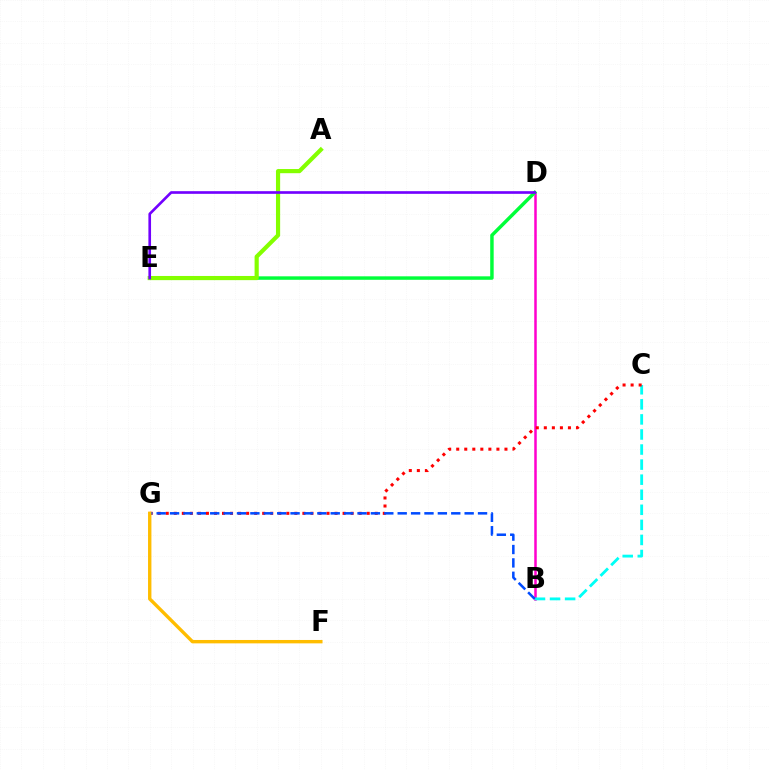{('B', 'D'): [{'color': '#ff00cf', 'line_style': 'solid', 'thickness': 1.81}], ('B', 'C'): [{'color': '#00fff6', 'line_style': 'dashed', 'thickness': 2.05}], ('C', 'G'): [{'color': '#ff0000', 'line_style': 'dotted', 'thickness': 2.18}], ('D', 'E'): [{'color': '#00ff39', 'line_style': 'solid', 'thickness': 2.49}, {'color': '#7200ff', 'line_style': 'solid', 'thickness': 1.91}], ('A', 'E'): [{'color': '#84ff00', 'line_style': 'solid', 'thickness': 3.0}], ('B', 'G'): [{'color': '#004bff', 'line_style': 'dashed', 'thickness': 1.82}], ('F', 'G'): [{'color': '#ffbd00', 'line_style': 'solid', 'thickness': 2.44}]}